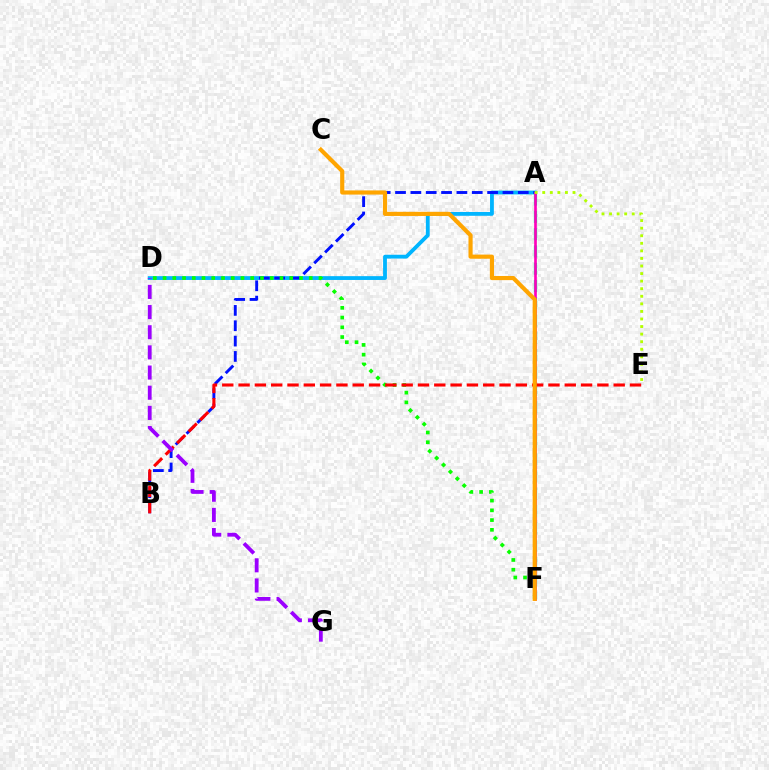{('A', 'F'): [{'color': '#00ff9d', 'line_style': 'dashed', 'thickness': 2.35}, {'color': '#ff00bd', 'line_style': 'solid', 'thickness': 1.92}], ('A', 'D'): [{'color': '#00b5ff', 'line_style': 'solid', 'thickness': 2.75}], ('A', 'B'): [{'color': '#0010ff', 'line_style': 'dashed', 'thickness': 2.08}], ('D', 'F'): [{'color': '#08ff00', 'line_style': 'dotted', 'thickness': 2.65}], ('B', 'E'): [{'color': '#ff0000', 'line_style': 'dashed', 'thickness': 2.22}], ('D', 'G'): [{'color': '#9b00ff', 'line_style': 'dashed', 'thickness': 2.74}], ('C', 'F'): [{'color': '#ffa500', 'line_style': 'solid', 'thickness': 2.99}], ('A', 'E'): [{'color': '#b3ff00', 'line_style': 'dotted', 'thickness': 2.06}]}